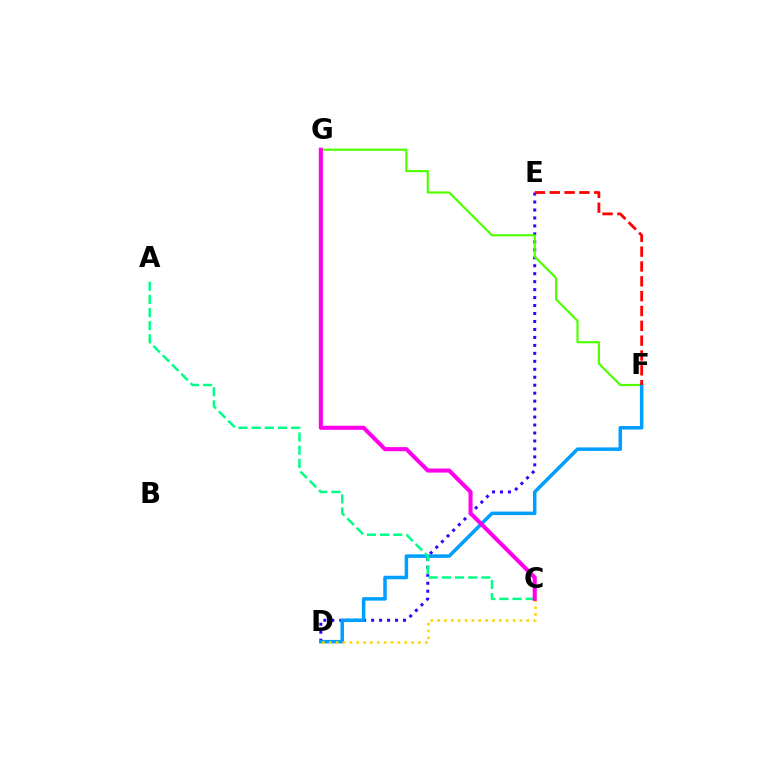{('D', 'E'): [{'color': '#3700ff', 'line_style': 'dotted', 'thickness': 2.16}], ('F', 'G'): [{'color': '#4fff00', 'line_style': 'solid', 'thickness': 1.57}], ('D', 'F'): [{'color': '#009eff', 'line_style': 'solid', 'thickness': 2.53}], ('C', 'D'): [{'color': '#ffd500', 'line_style': 'dotted', 'thickness': 1.86}], ('A', 'C'): [{'color': '#00ff86', 'line_style': 'dashed', 'thickness': 1.79}], ('C', 'G'): [{'color': '#ff00ed', 'line_style': 'solid', 'thickness': 2.93}], ('E', 'F'): [{'color': '#ff0000', 'line_style': 'dashed', 'thickness': 2.02}]}